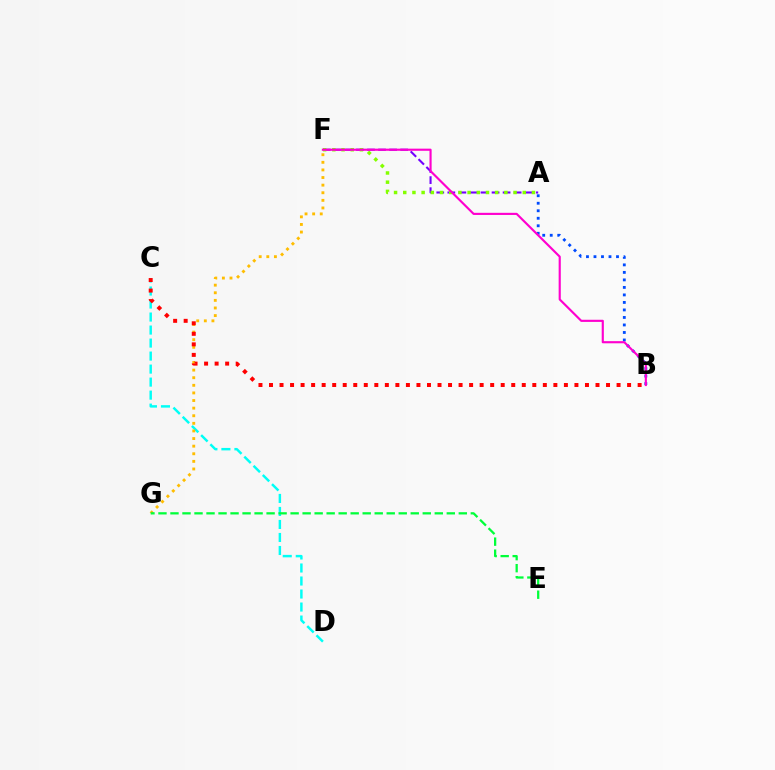{('C', 'D'): [{'color': '#00fff6', 'line_style': 'dashed', 'thickness': 1.77}], ('A', 'F'): [{'color': '#7200ff', 'line_style': 'dashed', 'thickness': 1.5}, {'color': '#84ff00', 'line_style': 'dotted', 'thickness': 2.5}], ('A', 'B'): [{'color': '#004bff', 'line_style': 'dotted', 'thickness': 2.04}], ('F', 'G'): [{'color': '#ffbd00', 'line_style': 'dotted', 'thickness': 2.07}], ('B', 'F'): [{'color': '#ff00cf', 'line_style': 'solid', 'thickness': 1.54}], ('B', 'C'): [{'color': '#ff0000', 'line_style': 'dotted', 'thickness': 2.86}], ('E', 'G'): [{'color': '#00ff39', 'line_style': 'dashed', 'thickness': 1.63}]}